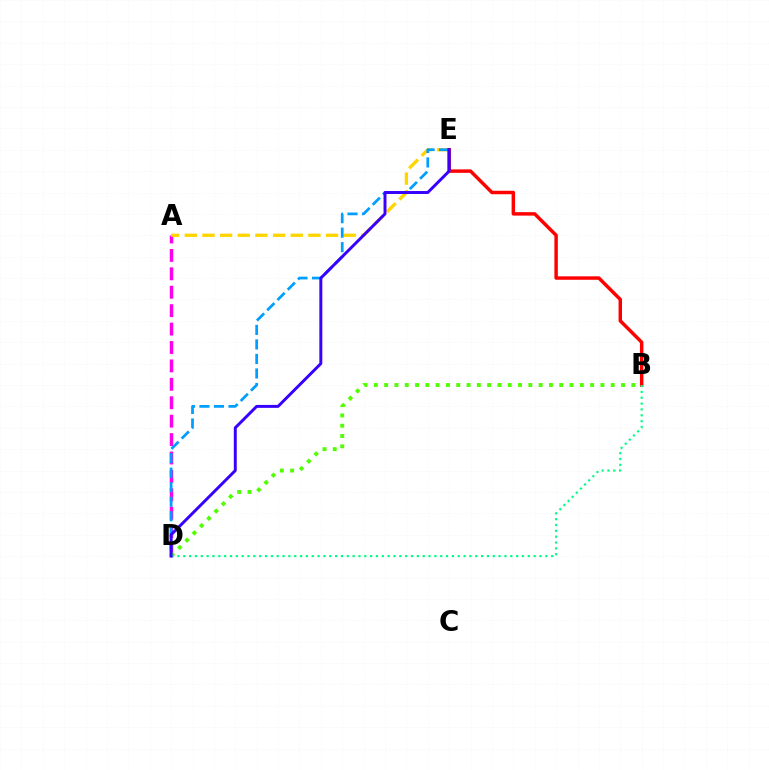{('A', 'D'): [{'color': '#ff00ed', 'line_style': 'dashed', 'thickness': 2.5}], ('A', 'E'): [{'color': '#ffd500', 'line_style': 'dashed', 'thickness': 2.4}], ('D', 'E'): [{'color': '#009eff', 'line_style': 'dashed', 'thickness': 1.97}, {'color': '#3700ff', 'line_style': 'solid', 'thickness': 2.12}], ('B', 'E'): [{'color': '#ff0000', 'line_style': 'solid', 'thickness': 2.49}], ('B', 'D'): [{'color': '#4fff00', 'line_style': 'dotted', 'thickness': 2.8}, {'color': '#00ff86', 'line_style': 'dotted', 'thickness': 1.59}]}